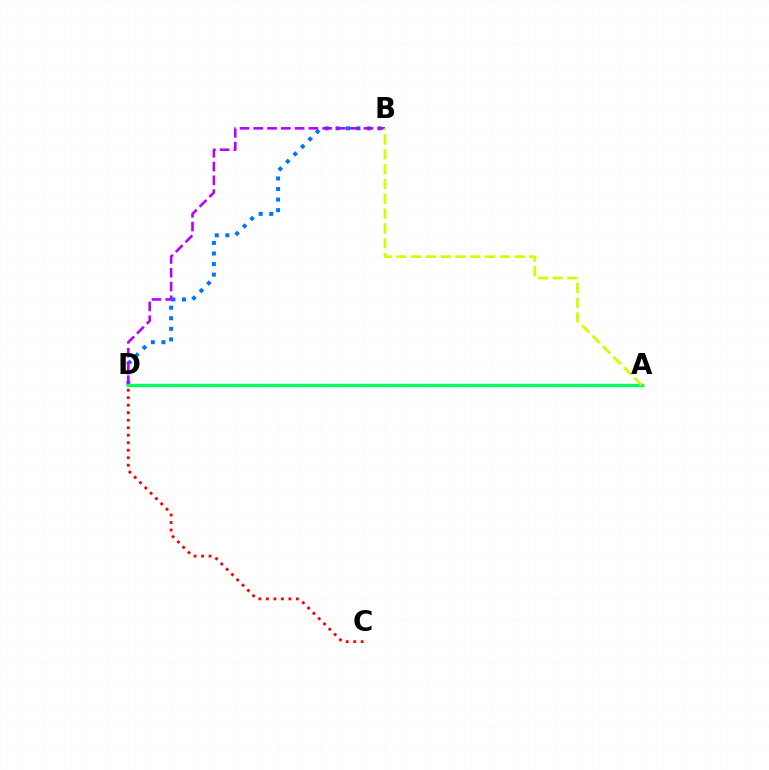{('B', 'D'): [{'color': '#0074ff', 'line_style': 'dotted', 'thickness': 2.87}, {'color': '#b900ff', 'line_style': 'dashed', 'thickness': 1.87}], ('C', 'D'): [{'color': '#ff0000', 'line_style': 'dotted', 'thickness': 2.04}], ('A', 'D'): [{'color': '#00ff5c', 'line_style': 'solid', 'thickness': 2.41}], ('A', 'B'): [{'color': '#d1ff00', 'line_style': 'dashed', 'thickness': 2.01}]}